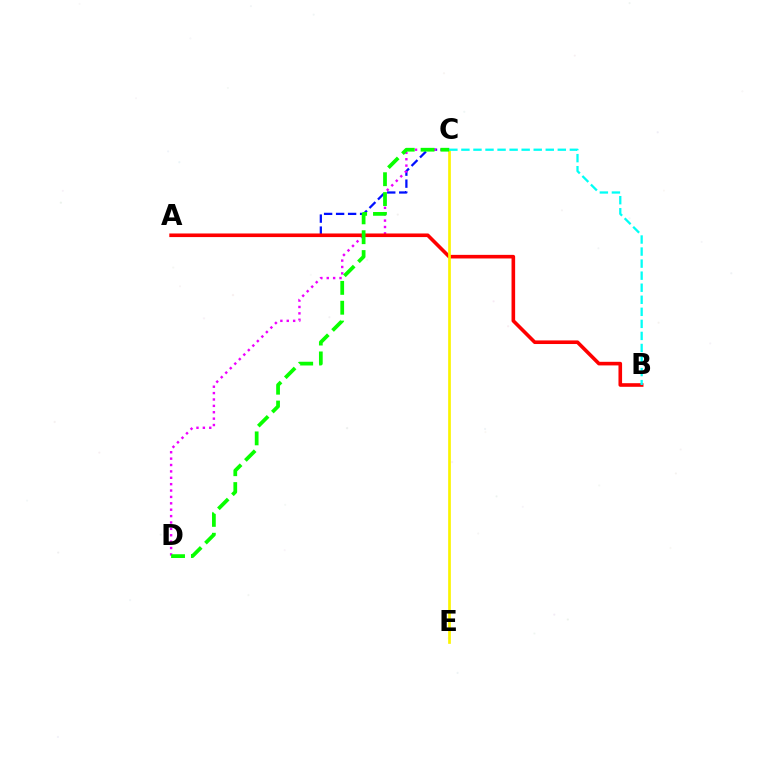{('A', 'C'): [{'color': '#0010ff', 'line_style': 'dashed', 'thickness': 1.63}], ('C', 'D'): [{'color': '#ee00ff', 'line_style': 'dotted', 'thickness': 1.73}, {'color': '#08ff00', 'line_style': 'dashed', 'thickness': 2.7}], ('A', 'B'): [{'color': '#ff0000', 'line_style': 'solid', 'thickness': 2.6}], ('C', 'E'): [{'color': '#fcf500', 'line_style': 'solid', 'thickness': 1.94}], ('B', 'C'): [{'color': '#00fff6', 'line_style': 'dashed', 'thickness': 1.64}]}